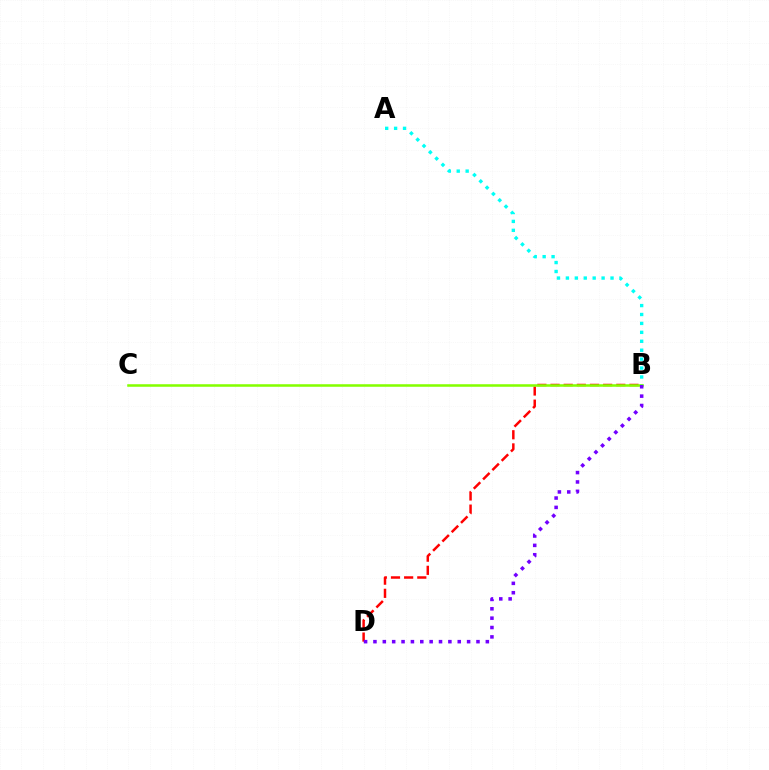{('A', 'B'): [{'color': '#00fff6', 'line_style': 'dotted', 'thickness': 2.43}], ('B', 'D'): [{'color': '#ff0000', 'line_style': 'dashed', 'thickness': 1.79}, {'color': '#7200ff', 'line_style': 'dotted', 'thickness': 2.54}], ('B', 'C'): [{'color': '#84ff00', 'line_style': 'solid', 'thickness': 1.83}]}